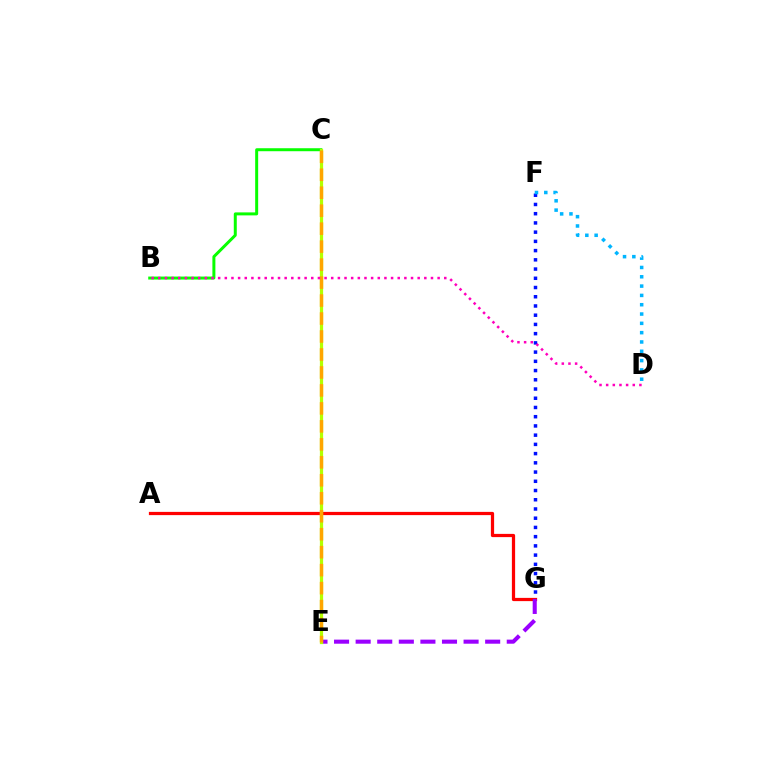{('A', 'G'): [{'color': '#ff0000', 'line_style': 'solid', 'thickness': 2.33}], ('F', 'G'): [{'color': '#0010ff', 'line_style': 'dotted', 'thickness': 2.51}], ('B', 'C'): [{'color': '#08ff00', 'line_style': 'solid', 'thickness': 2.15}], ('E', 'G'): [{'color': '#9b00ff', 'line_style': 'dashed', 'thickness': 2.93}], ('C', 'E'): [{'color': '#00ff9d', 'line_style': 'dashed', 'thickness': 2.09}, {'color': '#b3ff00', 'line_style': 'solid', 'thickness': 2.33}, {'color': '#ffa500', 'line_style': 'dashed', 'thickness': 2.44}], ('D', 'F'): [{'color': '#00b5ff', 'line_style': 'dotted', 'thickness': 2.53}], ('B', 'D'): [{'color': '#ff00bd', 'line_style': 'dotted', 'thickness': 1.81}]}